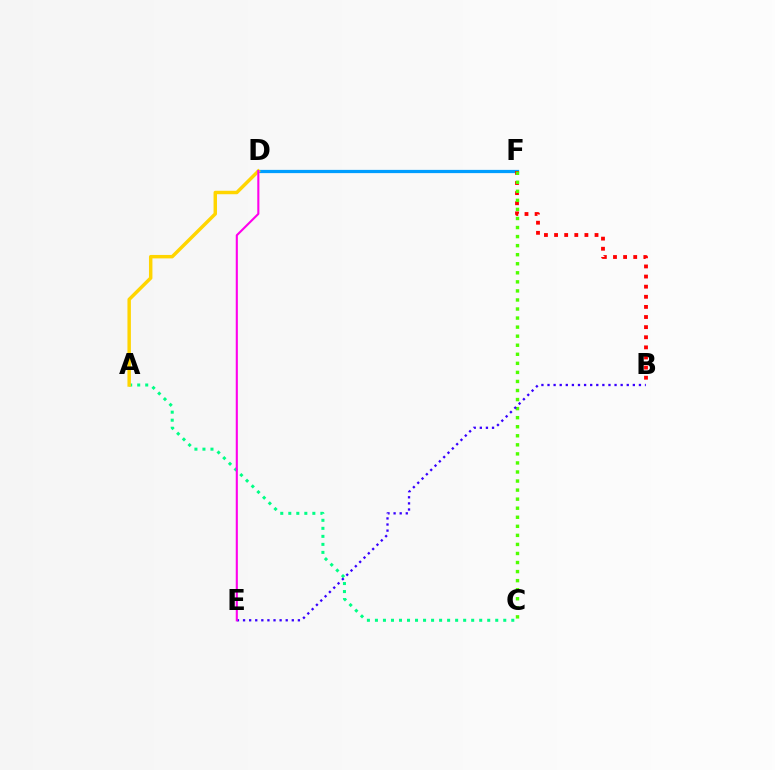{('A', 'C'): [{'color': '#00ff86', 'line_style': 'dotted', 'thickness': 2.18}], ('D', 'F'): [{'color': '#009eff', 'line_style': 'solid', 'thickness': 2.33}], ('B', 'F'): [{'color': '#ff0000', 'line_style': 'dotted', 'thickness': 2.75}], ('A', 'D'): [{'color': '#ffd500', 'line_style': 'solid', 'thickness': 2.49}], ('C', 'F'): [{'color': '#4fff00', 'line_style': 'dotted', 'thickness': 2.46}], ('B', 'E'): [{'color': '#3700ff', 'line_style': 'dotted', 'thickness': 1.66}], ('D', 'E'): [{'color': '#ff00ed', 'line_style': 'solid', 'thickness': 1.51}]}